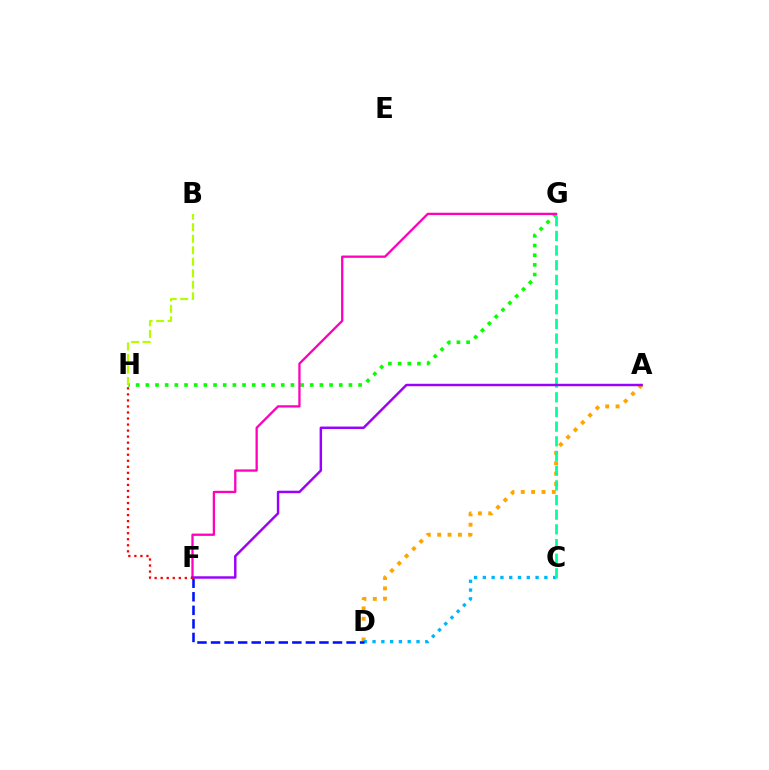{('A', 'D'): [{'color': '#ffa500', 'line_style': 'dotted', 'thickness': 2.81}], ('C', 'D'): [{'color': '#00b5ff', 'line_style': 'dotted', 'thickness': 2.39}], ('G', 'H'): [{'color': '#08ff00', 'line_style': 'dotted', 'thickness': 2.63}], ('C', 'G'): [{'color': '#00ff9d', 'line_style': 'dashed', 'thickness': 1.99}], ('F', 'G'): [{'color': '#ff00bd', 'line_style': 'solid', 'thickness': 1.65}], ('D', 'F'): [{'color': '#0010ff', 'line_style': 'dashed', 'thickness': 1.84}], ('A', 'F'): [{'color': '#9b00ff', 'line_style': 'solid', 'thickness': 1.77}], ('B', 'H'): [{'color': '#b3ff00', 'line_style': 'dashed', 'thickness': 1.56}], ('F', 'H'): [{'color': '#ff0000', 'line_style': 'dotted', 'thickness': 1.64}]}